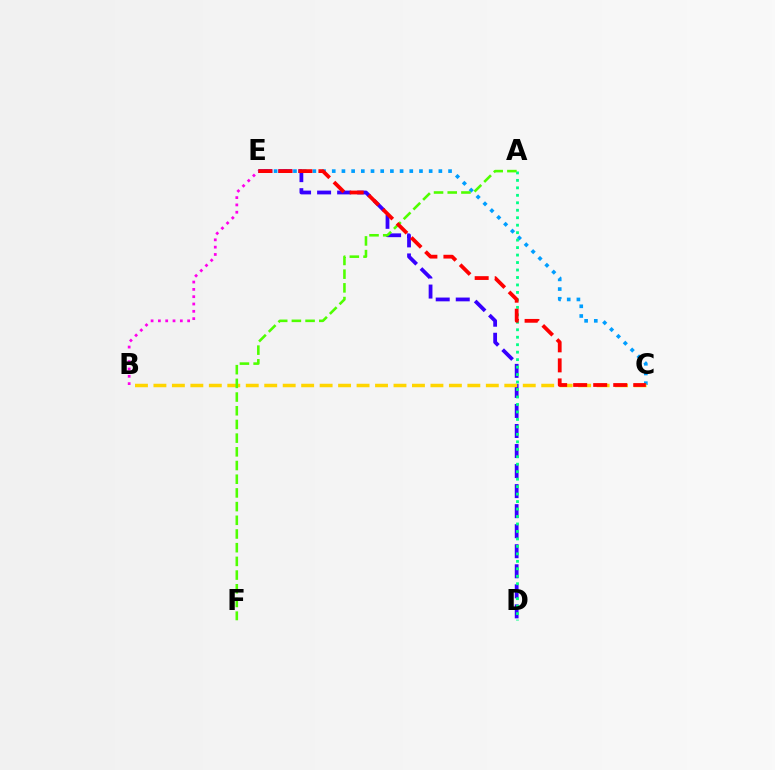{('C', 'E'): [{'color': '#009eff', 'line_style': 'dotted', 'thickness': 2.63}, {'color': '#ff0000', 'line_style': 'dashed', 'thickness': 2.72}], ('D', 'E'): [{'color': '#3700ff', 'line_style': 'dashed', 'thickness': 2.72}], ('A', 'D'): [{'color': '#00ff86', 'line_style': 'dotted', 'thickness': 2.03}], ('B', 'C'): [{'color': '#ffd500', 'line_style': 'dashed', 'thickness': 2.51}], ('A', 'F'): [{'color': '#4fff00', 'line_style': 'dashed', 'thickness': 1.86}], ('B', 'E'): [{'color': '#ff00ed', 'line_style': 'dotted', 'thickness': 1.99}]}